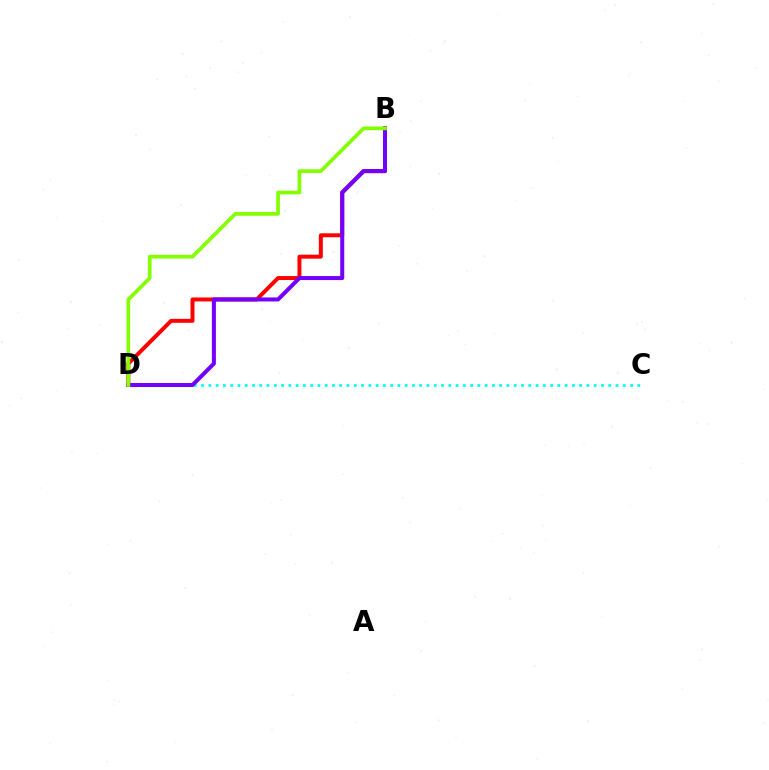{('C', 'D'): [{'color': '#00fff6', 'line_style': 'dotted', 'thickness': 1.98}], ('B', 'D'): [{'color': '#ff0000', 'line_style': 'solid', 'thickness': 2.86}, {'color': '#7200ff', 'line_style': 'solid', 'thickness': 2.9}, {'color': '#84ff00', 'line_style': 'solid', 'thickness': 2.67}]}